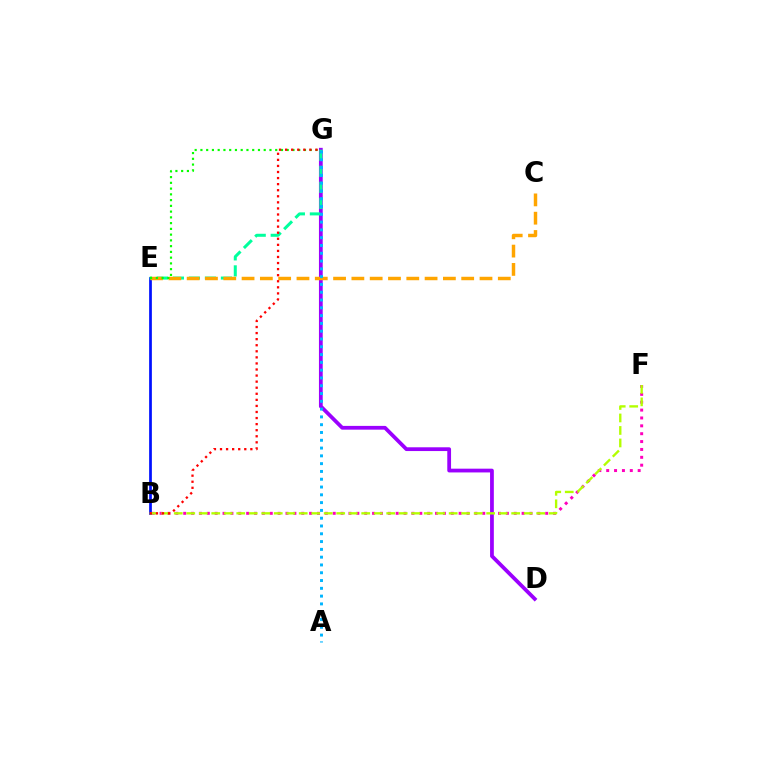{('B', 'F'): [{'color': '#ff00bd', 'line_style': 'dotted', 'thickness': 2.14}, {'color': '#b3ff00', 'line_style': 'dashed', 'thickness': 1.7}], ('B', 'E'): [{'color': '#0010ff', 'line_style': 'solid', 'thickness': 1.96}], ('D', 'G'): [{'color': '#9b00ff', 'line_style': 'solid', 'thickness': 2.71}], ('E', 'G'): [{'color': '#00ff9d', 'line_style': 'dashed', 'thickness': 2.17}, {'color': '#08ff00', 'line_style': 'dotted', 'thickness': 1.56}], ('C', 'E'): [{'color': '#ffa500', 'line_style': 'dashed', 'thickness': 2.49}], ('A', 'G'): [{'color': '#00b5ff', 'line_style': 'dotted', 'thickness': 2.12}], ('B', 'G'): [{'color': '#ff0000', 'line_style': 'dotted', 'thickness': 1.65}]}